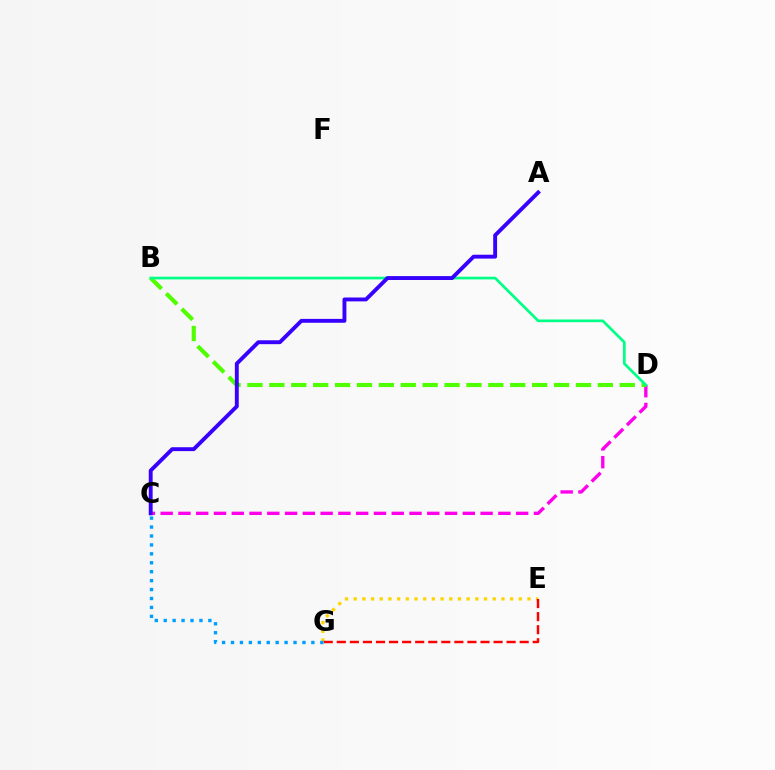{('C', 'D'): [{'color': '#ff00ed', 'line_style': 'dashed', 'thickness': 2.41}], ('B', 'D'): [{'color': '#4fff00', 'line_style': 'dashed', 'thickness': 2.97}, {'color': '#00ff86', 'line_style': 'solid', 'thickness': 1.94}], ('E', 'G'): [{'color': '#ffd500', 'line_style': 'dotted', 'thickness': 2.36}, {'color': '#ff0000', 'line_style': 'dashed', 'thickness': 1.77}], ('A', 'C'): [{'color': '#3700ff', 'line_style': 'solid', 'thickness': 2.8}], ('C', 'G'): [{'color': '#009eff', 'line_style': 'dotted', 'thickness': 2.43}]}